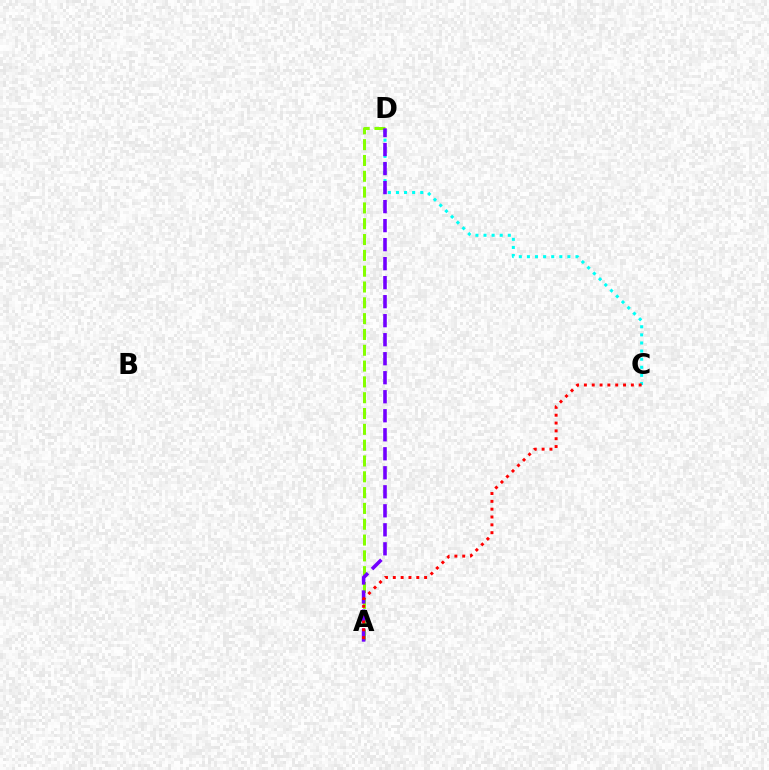{('A', 'D'): [{'color': '#84ff00', 'line_style': 'dashed', 'thickness': 2.15}, {'color': '#7200ff', 'line_style': 'dashed', 'thickness': 2.58}], ('C', 'D'): [{'color': '#00fff6', 'line_style': 'dotted', 'thickness': 2.2}], ('A', 'C'): [{'color': '#ff0000', 'line_style': 'dotted', 'thickness': 2.13}]}